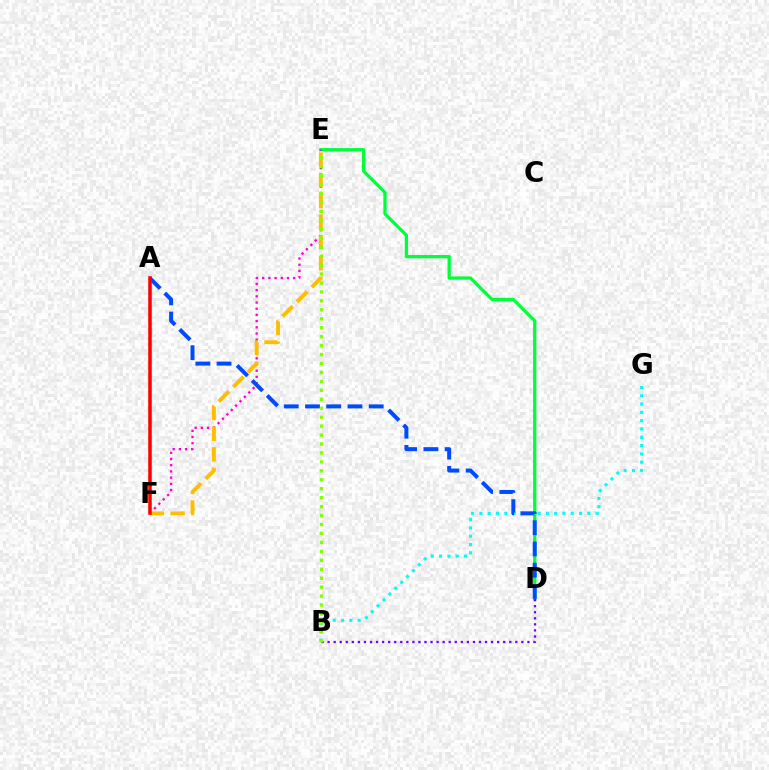{('B', 'G'): [{'color': '#00fff6', 'line_style': 'dotted', 'thickness': 2.26}], ('D', 'E'): [{'color': '#00ff39', 'line_style': 'solid', 'thickness': 2.36}], ('B', 'D'): [{'color': '#7200ff', 'line_style': 'dotted', 'thickness': 1.65}], ('E', 'F'): [{'color': '#ff00cf', 'line_style': 'dotted', 'thickness': 1.68}, {'color': '#ffbd00', 'line_style': 'dashed', 'thickness': 2.81}], ('A', 'D'): [{'color': '#004bff', 'line_style': 'dashed', 'thickness': 2.88}], ('A', 'F'): [{'color': '#ff0000', 'line_style': 'solid', 'thickness': 2.54}], ('B', 'E'): [{'color': '#84ff00', 'line_style': 'dotted', 'thickness': 2.43}]}